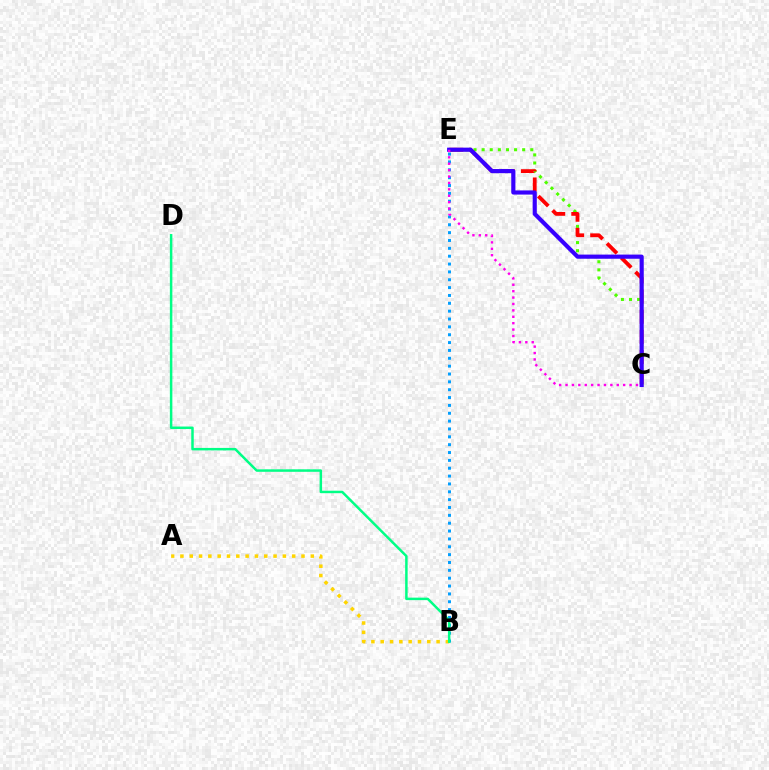{('C', 'E'): [{'color': '#4fff00', 'line_style': 'dotted', 'thickness': 2.2}, {'color': '#ff0000', 'line_style': 'dashed', 'thickness': 2.74}, {'color': '#3700ff', 'line_style': 'solid', 'thickness': 2.99}, {'color': '#ff00ed', 'line_style': 'dotted', 'thickness': 1.74}], ('B', 'E'): [{'color': '#009eff', 'line_style': 'dotted', 'thickness': 2.13}], ('A', 'B'): [{'color': '#ffd500', 'line_style': 'dotted', 'thickness': 2.53}], ('B', 'D'): [{'color': '#00ff86', 'line_style': 'solid', 'thickness': 1.79}]}